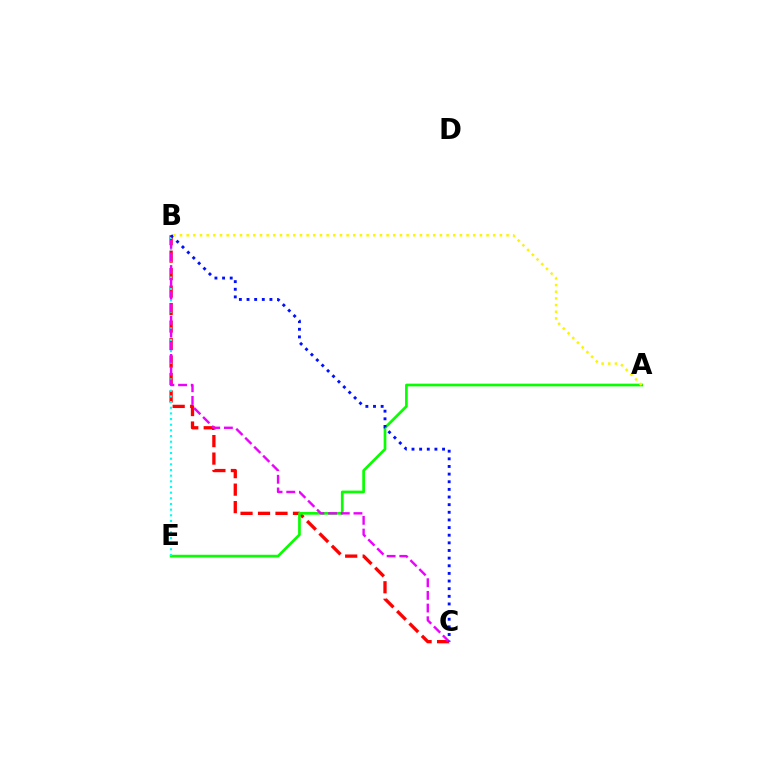{('B', 'C'): [{'color': '#ff0000', 'line_style': 'dashed', 'thickness': 2.37}, {'color': '#ee00ff', 'line_style': 'dashed', 'thickness': 1.72}, {'color': '#0010ff', 'line_style': 'dotted', 'thickness': 2.08}], ('A', 'E'): [{'color': '#08ff00', 'line_style': 'solid', 'thickness': 1.94}], ('B', 'E'): [{'color': '#00fff6', 'line_style': 'dotted', 'thickness': 1.54}], ('A', 'B'): [{'color': '#fcf500', 'line_style': 'dotted', 'thickness': 1.81}]}